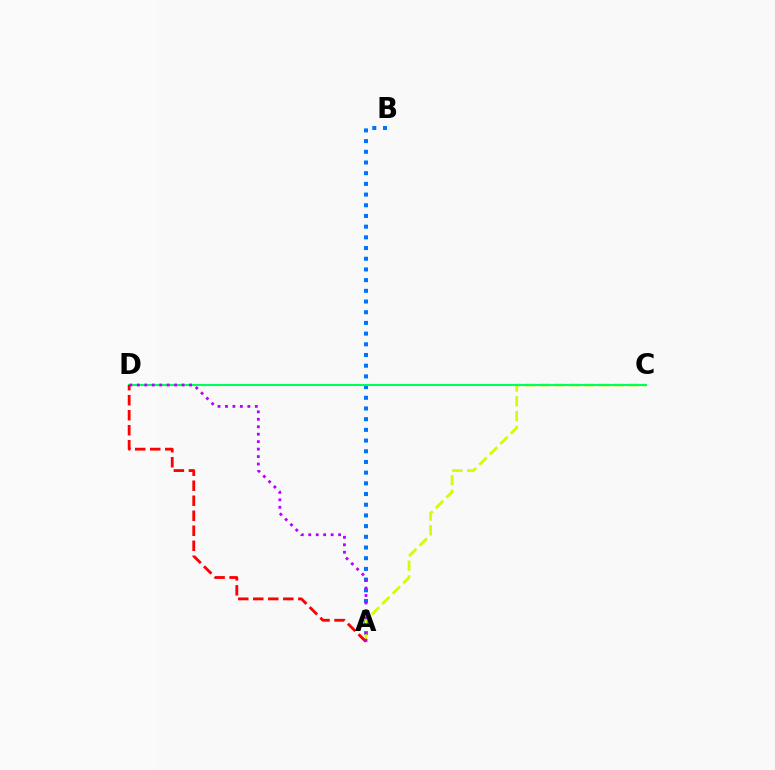{('A', 'B'): [{'color': '#0074ff', 'line_style': 'dotted', 'thickness': 2.91}], ('A', 'C'): [{'color': '#d1ff00', 'line_style': 'dashed', 'thickness': 2.01}], ('C', 'D'): [{'color': '#00ff5c', 'line_style': 'solid', 'thickness': 1.5}], ('A', 'D'): [{'color': '#ff0000', 'line_style': 'dashed', 'thickness': 2.04}, {'color': '#b900ff', 'line_style': 'dotted', 'thickness': 2.03}]}